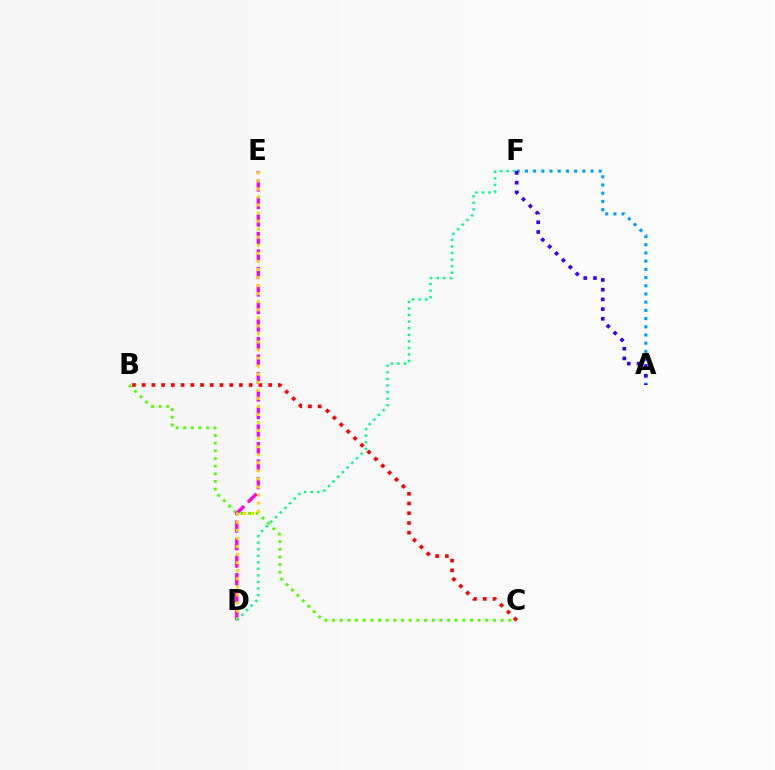{('B', 'C'): [{'color': '#4fff00', 'line_style': 'dotted', 'thickness': 2.08}, {'color': '#ff0000', 'line_style': 'dotted', 'thickness': 2.64}], ('A', 'F'): [{'color': '#009eff', 'line_style': 'dotted', 'thickness': 2.23}, {'color': '#3700ff', 'line_style': 'dotted', 'thickness': 2.64}], ('D', 'E'): [{'color': '#ff00ed', 'line_style': 'dashed', 'thickness': 2.38}, {'color': '#ffd500', 'line_style': 'dotted', 'thickness': 2.19}], ('D', 'F'): [{'color': '#00ff86', 'line_style': 'dotted', 'thickness': 1.79}]}